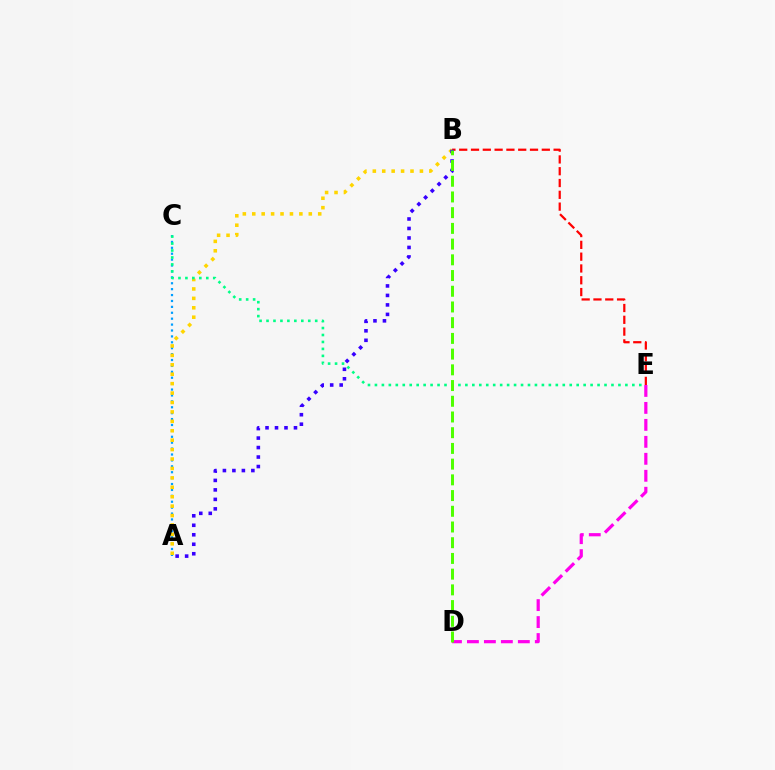{('B', 'E'): [{'color': '#ff0000', 'line_style': 'dashed', 'thickness': 1.6}], ('A', 'C'): [{'color': '#009eff', 'line_style': 'dotted', 'thickness': 1.6}], ('A', 'B'): [{'color': '#ffd500', 'line_style': 'dotted', 'thickness': 2.56}, {'color': '#3700ff', 'line_style': 'dotted', 'thickness': 2.58}], ('C', 'E'): [{'color': '#00ff86', 'line_style': 'dotted', 'thickness': 1.89}], ('D', 'E'): [{'color': '#ff00ed', 'line_style': 'dashed', 'thickness': 2.31}], ('B', 'D'): [{'color': '#4fff00', 'line_style': 'dashed', 'thickness': 2.14}]}